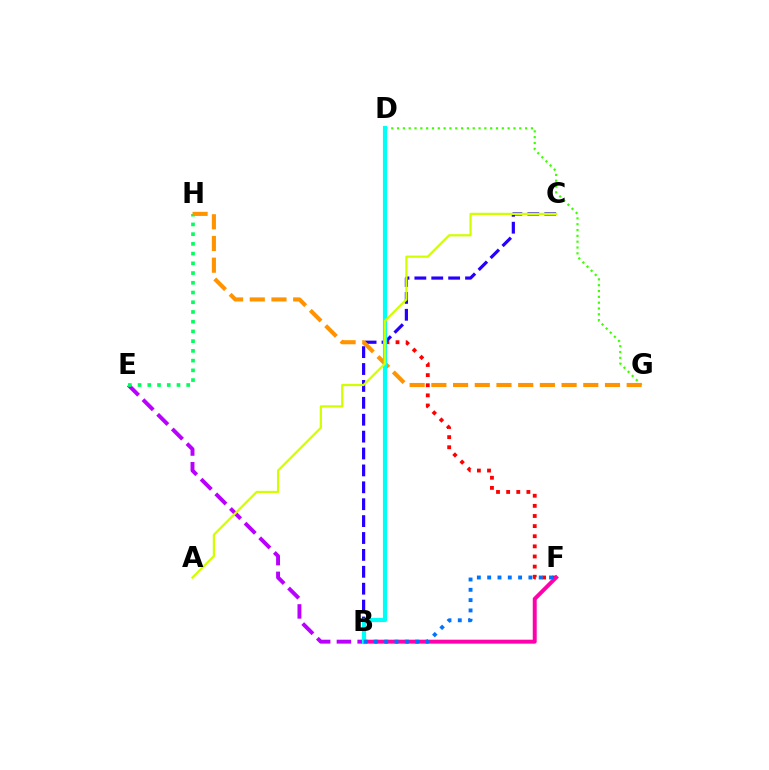{('D', 'F'): [{'color': '#ff0000', 'line_style': 'dotted', 'thickness': 2.75}], ('B', 'C'): [{'color': '#2500ff', 'line_style': 'dashed', 'thickness': 2.3}], ('B', 'E'): [{'color': '#b900ff', 'line_style': 'dashed', 'thickness': 2.81}], ('E', 'H'): [{'color': '#00ff5c', 'line_style': 'dotted', 'thickness': 2.64}], ('D', 'G'): [{'color': '#3dff00', 'line_style': 'dotted', 'thickness': 1.58}], ('B', 'F'): [{'color': '#ff00ac', 'line_style': 'solid', 'thickness': 2.84}, {'color': '#0074ff', 'line_style': 'dotted', 'thickness': 2.8}], ('G', 'H'): [{'color': '#ff9400', 'line_style': 'dashed', 'thickness': 2.95}], ('B', 'D'): [{'color': '#00fff6', 'line_style': 'solid', 'thickness': 3.0}], ('A', 'C'): [{'color': '#d1ff00', 'line_style': 'solid', 'thickness': 1.6}]}